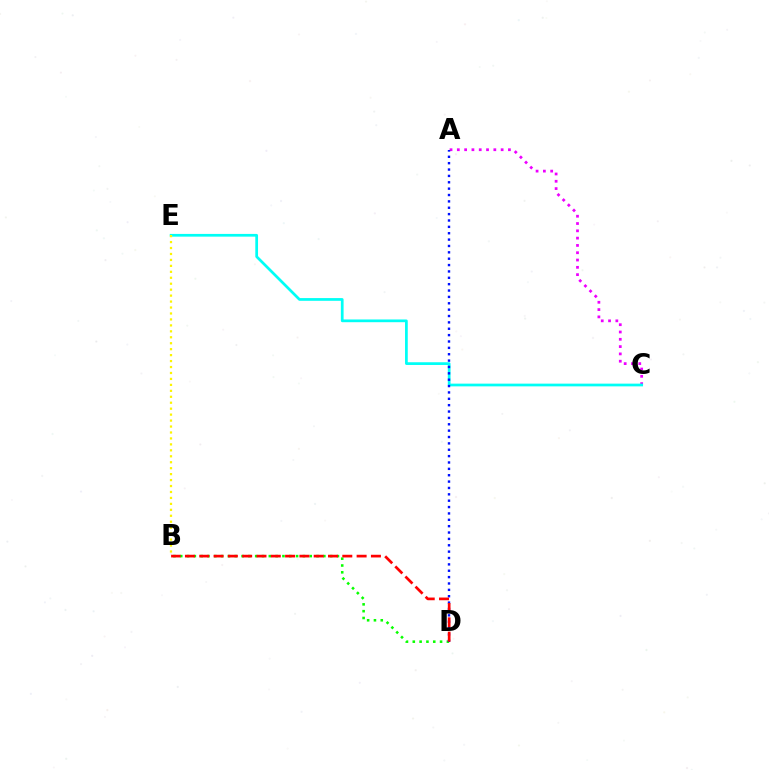{('B', 'D'): [{'color': '#08ff00', 'line_style': 'dotted', 'thickness': 1.85}, {'color': '#ff0000', 'line_style': 'dashed', 'thickness': 1.94}], ('A', 'C'): [{'color': '#ee00ff', 'line_style': 'dotted', 'thickness': 1.98}], ('C', 'E'): [{'color': '#00fff6', 'line_style': 'solid', 'thickness': 1.96}], ('A', 'D'): [{'color': '#0010ff', 'line_style': 'dotted', 'thickness': 1.73}], ('B', 'E'): [{'color': '#fcf500', 'line_style': 'dotted', 'thickness': 1.62}]}